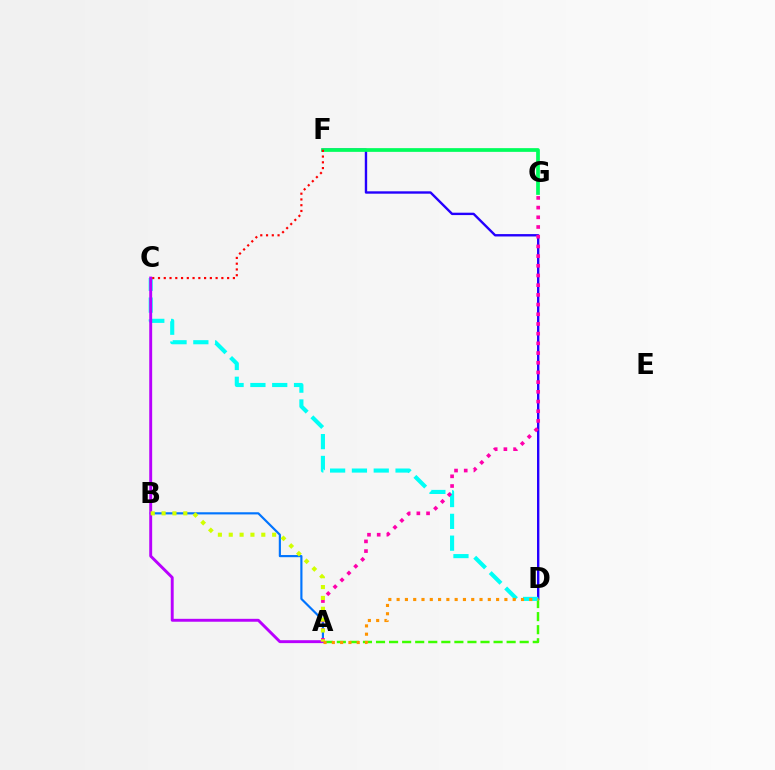{('D', 'F'): [{'color': '#2500ff', 'line_style': 'solid', 'thickness': 1.71}], ('A', 'D'): [{'color': '#3dff00', 'line_style': 'dashed', 'thickness': 1.77}, {'color': '#ff9400', 'line_style': 'dotted', 'thickness': 2.25}], ('F', 'G'): [{'color': '#00ff5c', 'line_style': 'solid', 'thickness': 2.68}], ('A', 'B'): [{'color': '#0074ff', 'line_style': 'solid', 'thickness': 1.56}, {'color': '#d1ff00', 'line_style': 'dotted', 'thickness': 2.95}], ('C', 'D'): [{'color': '#00fff6', 'line_style': 'dashed', 'thickness': 2.96}], ('A', 'G'): [{'color': '#ff00ac', 'line_style': 'dotted', 'thickness': 2.63}], ('C', 'F'): [{'color': '#ff0000', 'line_style': 'dotted', 'thickness': 1.57}], ('A', 'C'): [{'color': '#b900ff', 'line_style': 'solid', 'thickness': 2.1}]}